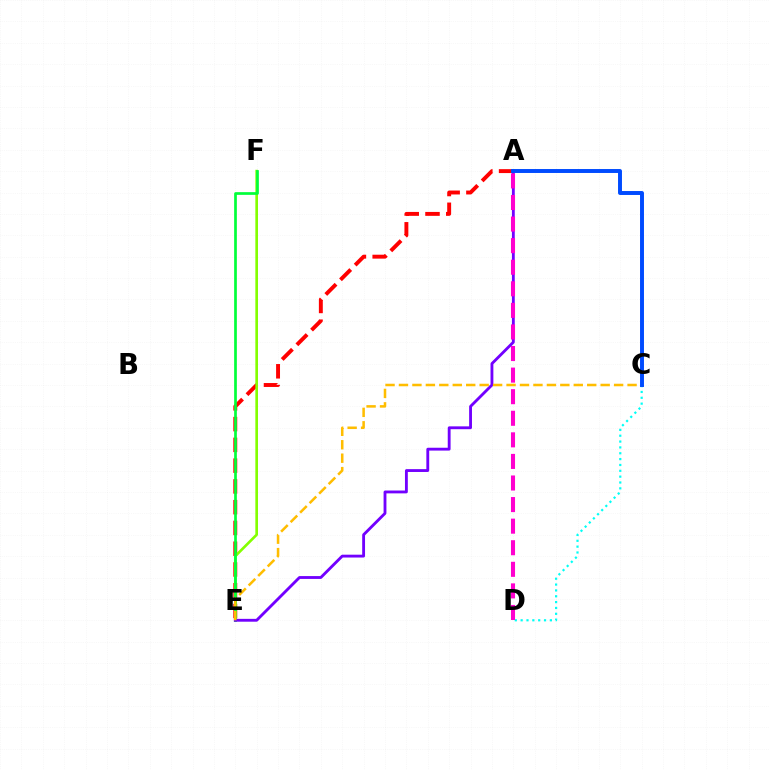{('A', 'E'): [{'color': '#ff0000', 'line_style': 'dashed', 'thickness': 2.82}, {'color': '#7200ff', 'line_style': 'solid', 'thickness': 2.05}], ('E', 'F'): [{'color': '#84ff00', 'line_style': 'solid', 'thickness': 1.91}, {'color': '#00ff39', 'line_style': 'solid', 'thickness': 1.95}], ('C', 'D'): [{'color': '#00fff6', 'line_style': 'dotted', 'thickness': 1.59}], ('C', 'E'): [{'color': '#ffbd00', 'line_style': 'dashed', 'thickness': 1.83}], ('A', 'D'): [{'color': '#ff00cf', 'line_style': 'dashed', 'thickness': 2.93}], ('A', 'C'): [{'color': '#004bff', 'line_style': 'solid', 'thickness': 2.84}]}